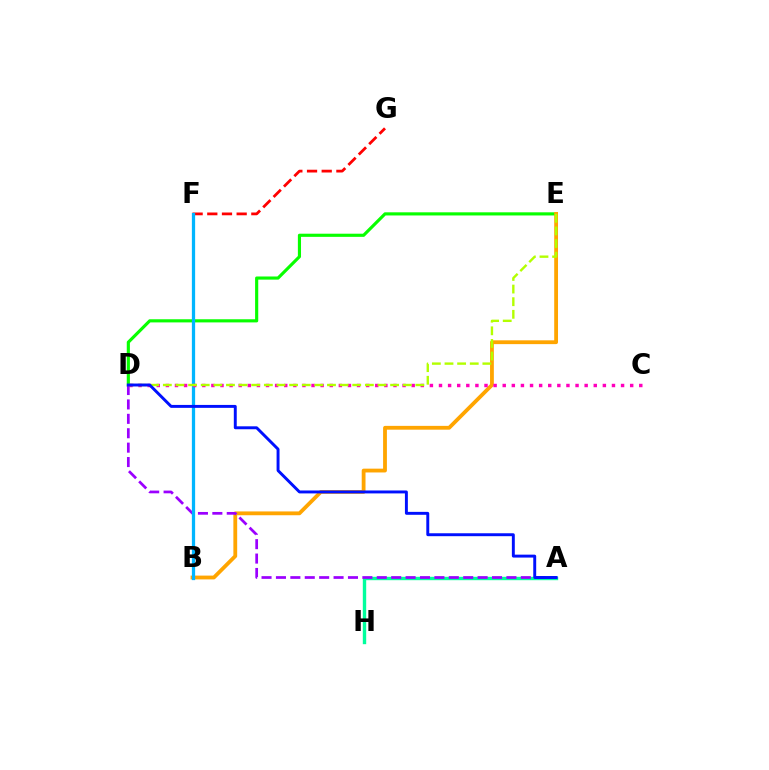{('D', 'E'): [{'color': '#08ff00', 'line_style': 'solid', 'thickness': 2.26}, {'color': '#b3ff00', 'line_style': 'dashed', 'thickness': 1.72}], ('F', 'G'): [{'color': '#ff0000', 'line_style': 'dashed', 'thickness': 1.99}], ('A', 'H'): [{'color': '#00ff9d', 'line_style': 'solid', 'thickness': 2.44}], ('B', 'E'): [{'color': '#ffa500', 'line_style': 'solid', 'thickness': 2.74}], ('A', 'D'): [{'color': '#9b00ff', 'line_style': 'dashed', 'thickness': 1.96}, {'color': '#0010ff', 'line_style': 'solid', 'thickness': 2.11}], ('B', 'F'): [{'color': '#00b5ff', 'line_style': 'solid', 'thickness': 2.35}], ('C', 'D'): [{'color': '#ff00bd', 'line_style': 'dotted', 'thickness': 2.47}]}